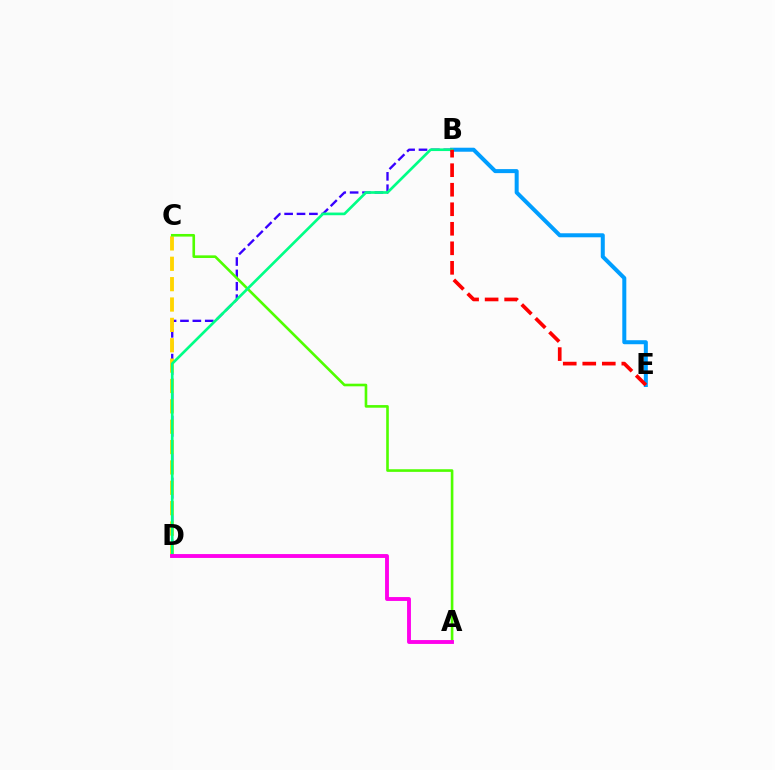{('B', 'E'): [{'color': '#009eff', 'line_style': 'solid', 'thickness': 2.89}, {'color': '#ff0000', 'line_style': 'dashed', 'thickness': 2.65}], ('B', 'D'): [{'color': '#3700ff', 'line_style': 'dashed', 'thickness': 1.68}, {'color': '#00ff86', 'line_style': 'solid', 'thickness': 1.92}], ('C', 'D'): [{'color': '#ffd500', 'line_style': 'dashed', 'thickness': 2.77}], ('A', 'C'): [{'color': '#4fff00', 'line_style': 'solid', 'thickness': 1.89}], ('A', 'D'): [{'color': '#ff00ed', 'line_style': 'solid', 'thickness': 2.79}]}